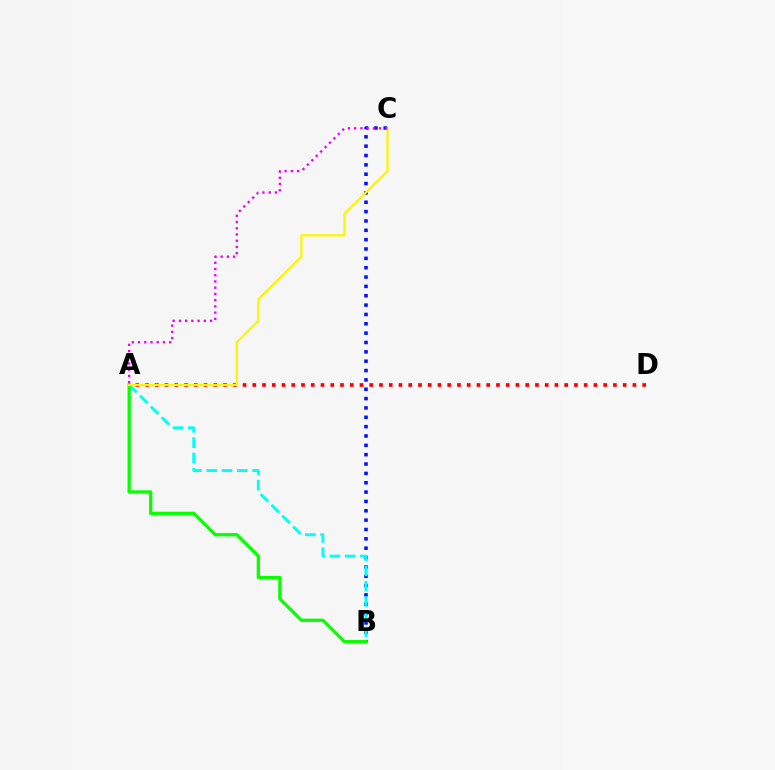{('B', 'C'): [{'color': '#0010ff', 'line_style': 'dotted', 'thickness': 2.54}], ('A', 'B'): [{'color': '#00fff6', 'line_style': 'dashed', 'thickness': 2.08}, {'color': '#08ff00', 'line_style': 'solid', 'thickness': 2.36}], ('A', 'D'): [{'color': '#ff0000', 'line_style': 'dotted', 'thickness': 2.65}], ('A', 'C'): [{'color': '#fcf500', 'line_style': 'solid', 'thickness': 1.64}, {'color': '#ee00ff', 'line_style': 'dotted', 'thickness': 1.69}]}